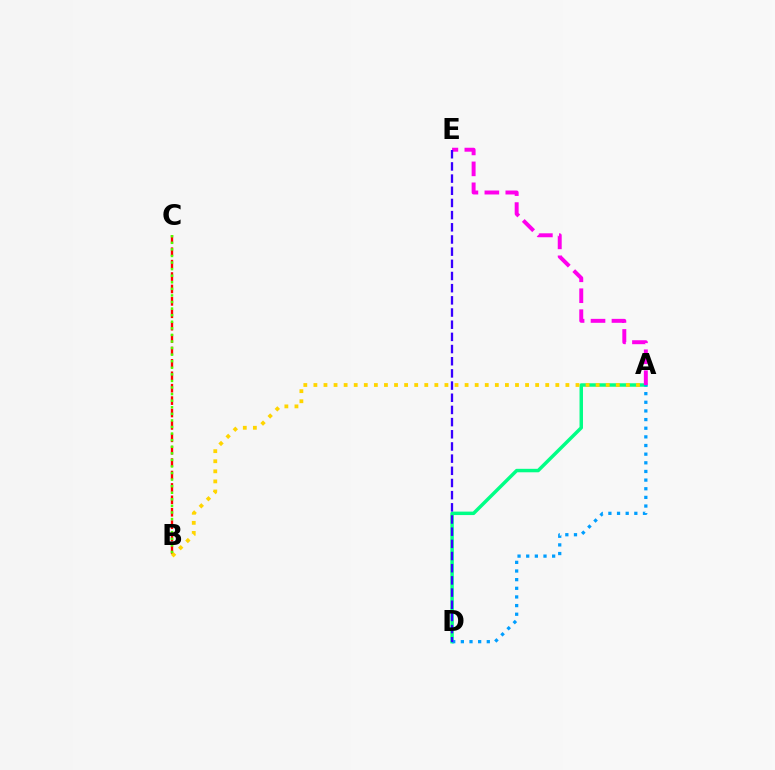{('A', 'D'): [{'color': '#00ff86', 'line_style': 'solid', 'thickness': 2.5}, {'color': '#009eff', 'line_style': 'dotted', 'thickness': 2.35}], ('B', 'C'): [{'color': '#ff0000', 'line_style': 'dashed', 'thickness': 1.69}, {'color': '#4fff00', 'line_style': 'dotted', 'thickness': 1.79}], ('A', 'E'): [{'color': '#ff00ed', 'line_style': 'dashed', 'thickness': 2.84}], ('D', 'E'): [{'color': '#3700ff', 'line_style': 'dashed', 'thickness': 1.65}], ('A', 'B'): [{'color': '#ffd500', 'line_style': 'dotted', 'thickness': 2.74}]}